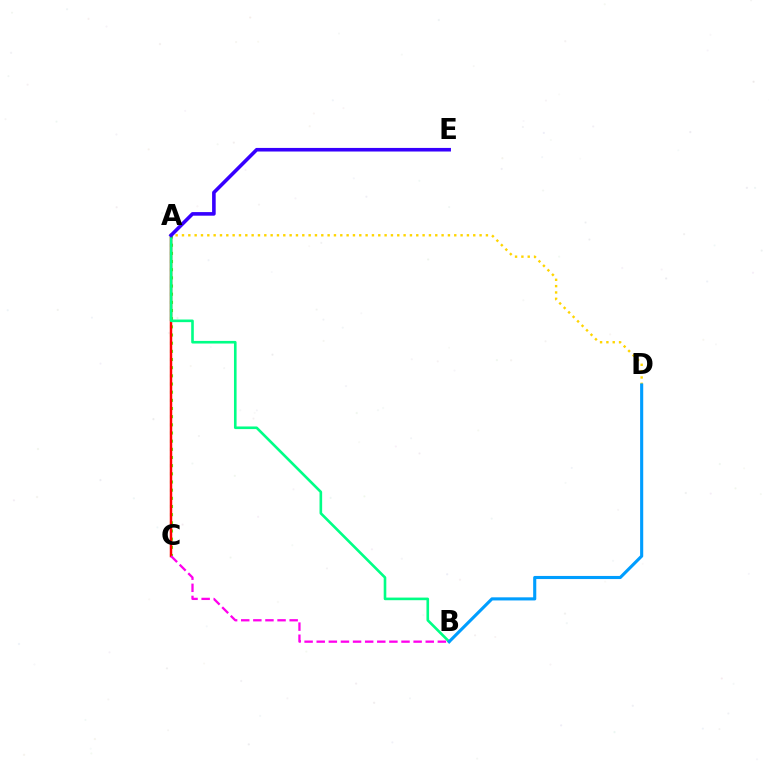{('A', 'C'): [{'color': '#4fff00', 'line_style': 'dotted', 'thickness': 2.22}, {'color': '#ff0000', 'line_style': 'solid', 'thickness': 1.78}], ('A', 'B'): [{'color': '#00ff86', 'line_style': 'solid', 'thickness': 1.89}], ('B', 'C'): [{'color': '#ff00ed', 'line_style': 'dashed', 'thickness': 1.65}], ('A', 'D'): [{'color': '#ffd500', 'line_style': 'dotted', 'thickness': 1.72}], ('B', 'D'): [{'color': '#009eff', 'line_style': 'solid', 'thickness': 2.24}], ('A', 'E'): [{'color': '#3700ff', 'line_style': 'solid', 'thickness': 2.59}]}